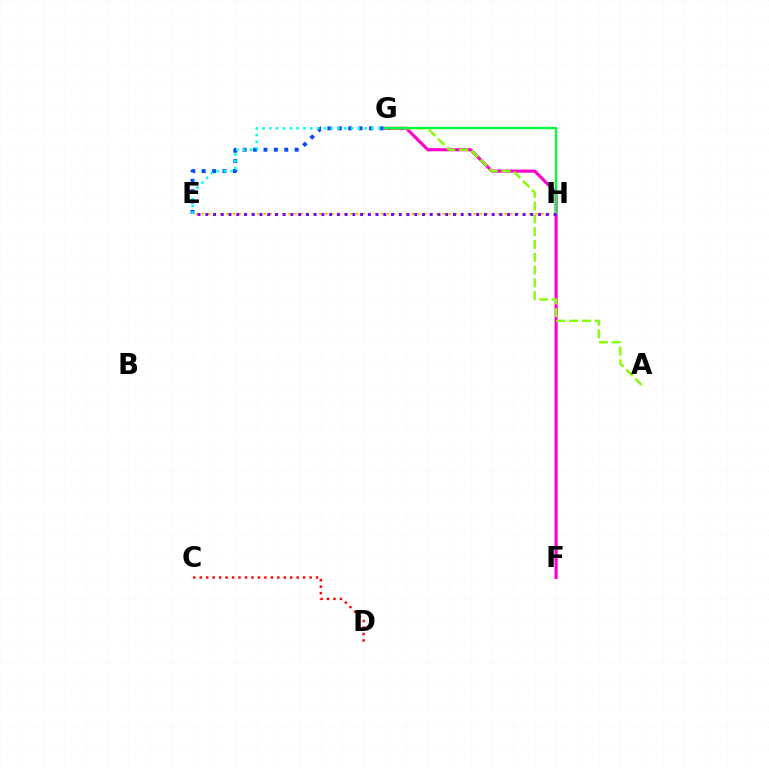{('C', 'D'): [{'color': '#ff0000', 'line_style': 'dotted', 'thickness': 1.76}], ('F', 'G'): [{'color': '#ff00cf', 'line_style': 'solid', 'thickness': 2.25}], ('A', 'G'): [{'color': '#84ff00', 'line_style': 'dashed', 'thickness': 1.74}], ('G', 'H'): [{'color': '#00ff39', 'line_style': 'solid', 'thickness': 1.68}], ('E', 'G'): [{'color': '#004bff', 'line_style': 'dotted', 'thickness': 2.83}, {'color': '#00fff6', 'line_style': 'dotted', 'thickness': 1.85}], ('E', 'H'): [{'color': '#ffbd00', 'line_style': 'dotted', 'thickness': 1.68}, {'color': '#7200ff', 'line_style': 'dotted', 'thickness': 2.1}]}